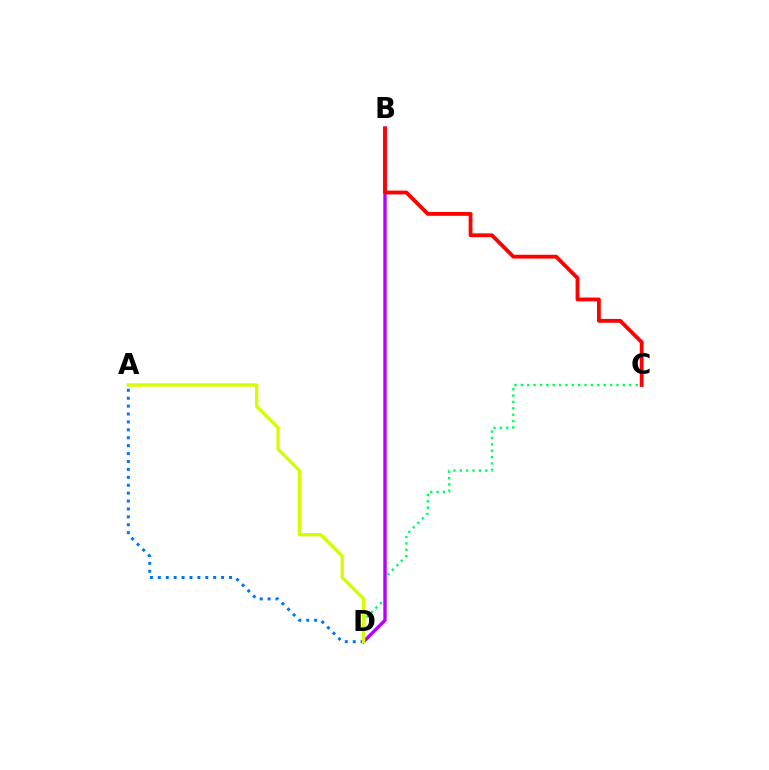{('C', 'D'): [{'color': '#00ff5c', 'line_style': 'dotted', 'thickness': 1.73}], ('A', 'D'): [{'color': '#0074ff', 'line_style': 'dotted', 'thickness': 2.15}, {'color': '#d1ff00', 'line_style': 'solid', 'thickness': 2.4}], ('B', 'D'): [{'color': '#b900ff', 'line_style': 'solid', 'thickness': 2.44}], ('B', 'C'): [{'color': '#ff0000', 'line_style': 'solid', 'thickness': 2.75}]}